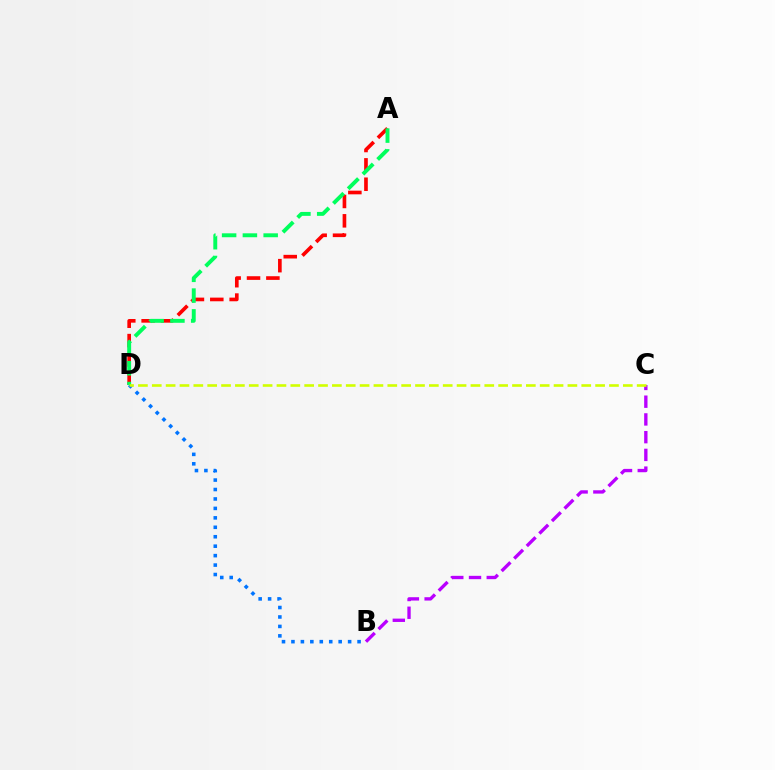{('B', 'C'): [{'color': '#b900ff', 'line_style': 'dashed', 'thickness': 2.41}], ('B', 'D'): [{'color': '#0074ff', 'line_style': 'dotted', 'thickness': 2.57}], ('A', 'D'): [{'color': '#ff0000', 'line_style': 'dashed', 'thickness': 2.63}, {'color': '#00ff5c', 'line_style': 'dashed', 'thickness': 2.82}], ('C', 'D'): [{'color': '#d1ff00', 'line_style': 'dashed', 'thickness': 1.88}]}